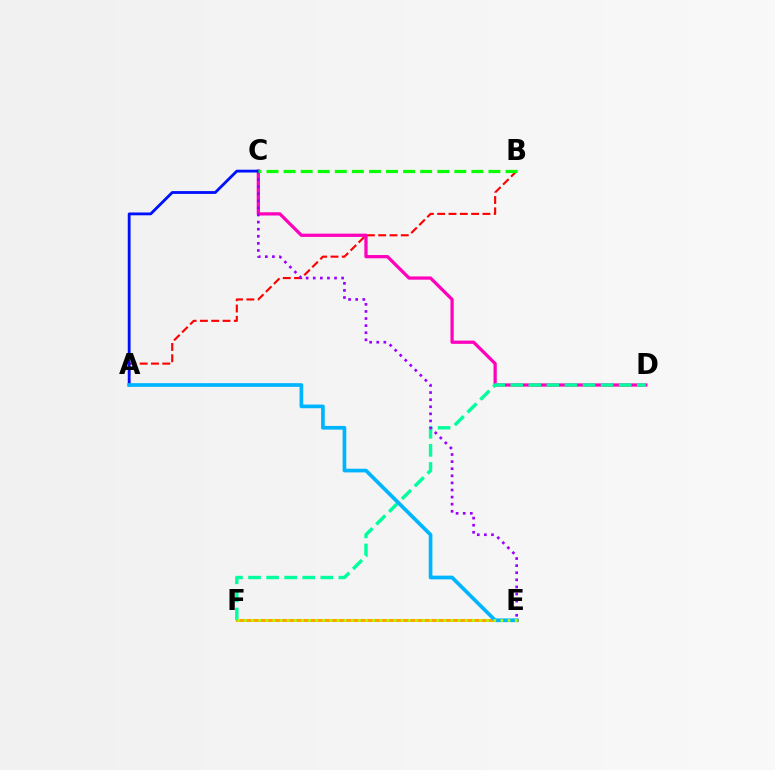{('A', 'B'): [{'color': '#ff0000', 'line_style': 'dashed', 'thickness': 1.54}], ('E', 'F'): [{'color': '#ffa500', 'line_style': 'solid', 'thickness': 2.17}, {'color': '#b3ff00', 'line_style': 'dotted', 'thickness': 1.94}], ('C', 'D'): [{'color': '#ff00bd', 'line_style': 'solid', 'thickness': 2.34}], ('D', 'F'): [{'color': '#00ff9d', 'line_style': 'dashed', 'thickness': 2.45}], ('C', 'E'): [{'color': '#9b00ff', 'line_style': 'dotted', 'thickness': 1.93}], ('A', 'C'): [{'color': '#0010ff', 'line_style': 'solid', 'thickness': 2.03}], ('A', 'E'): [{'color': '#00b5ff', 'line_style': 'solid', 'thickness': 2.66}], ('B', 'C'): [{'color': '#08ff00', 'line_style': 'dashed', 'thickness': 2.32}]}